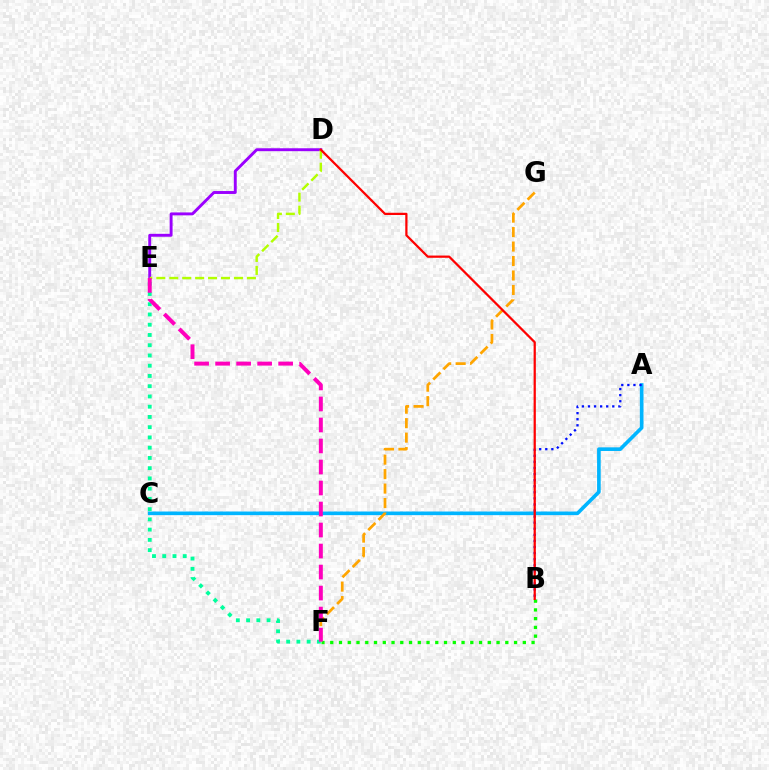{('A', 'C'): [{'color': '#00b5ff', 'line_style': 'solid', 'thickness': 2.62}], ('B', 'F'): [{'color': '#08ff00', 'line_style': 'dotted', 'thickness': 2.38}], ('E', 'F'): [{'color': '#00ff9d', 'line_style': 'dotted', 'thickness': 2.78}, {'color': '#ff00bd', 'line_style': 'dashed', 'thickness': 2.85}], ('A', 'B'): [{'color': '#0010ff', 'line_style': 'dotted', 'thickness': 1.65}], ('D', 'E'): [{'color': '#9b00ff', 'line_style': 'solid', 'thickness': 2.1}, {'color': '#b3ff00', 'line_style': 'dashed', 'thickness': 1.76}], ('F', 'G'): [{'color': '#ffa500', 'line_style': 'dashed', 'thickness': 1.97}], ('B', 'D'): [{'color': '#ff0000', 'line_style': 'solid', 'thickness': 1.61}]}